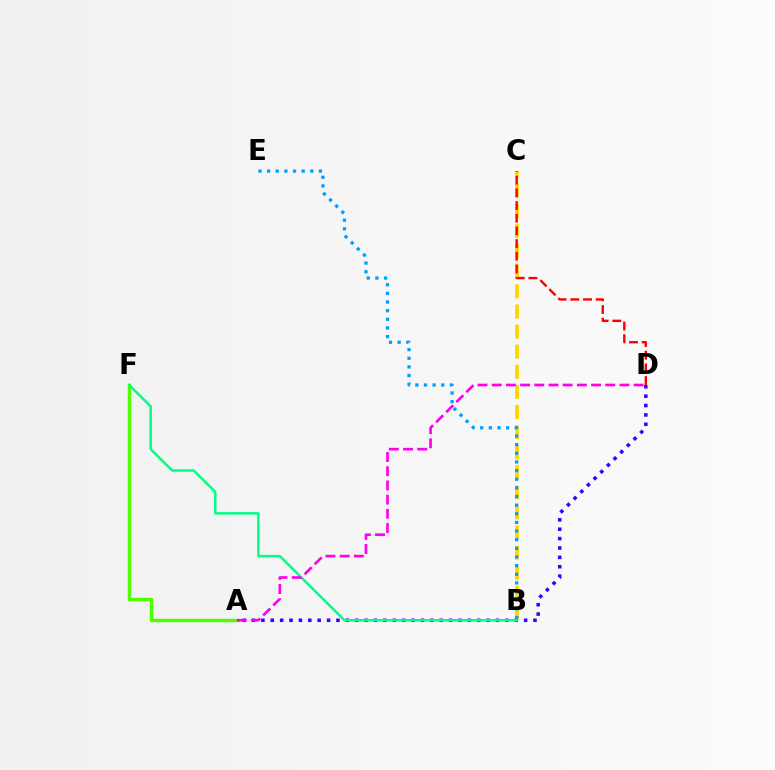{('B', 'C'): [{'color': '#ffd500', 'line_style': 'dashed', 'thickness': 2.73}], ('A', 'F'): [{'color': '#4fff00', 'line_style': 'solid', 'thickness': 2.47}], ('A', 'D'): [{'color': '#3700ff', 'line_style': 'dotted', 'thickness': 2.55}, {'color': '#ff00ed', 'line_style': 'dashed', 'thickness': 1.93}], ('B', 'F'): [{'color': '#00ff86', 'line_style': 'solid', 'thickness': 1.8}], ('B', 'E'): [{'color': '#009eff', 'line_style': 'dotted', 'thickness': 2.35}], ('C', 'D'): [{'color': '#ff0000', 'line_style': 'dashed', 'thickness': 1.72}]}